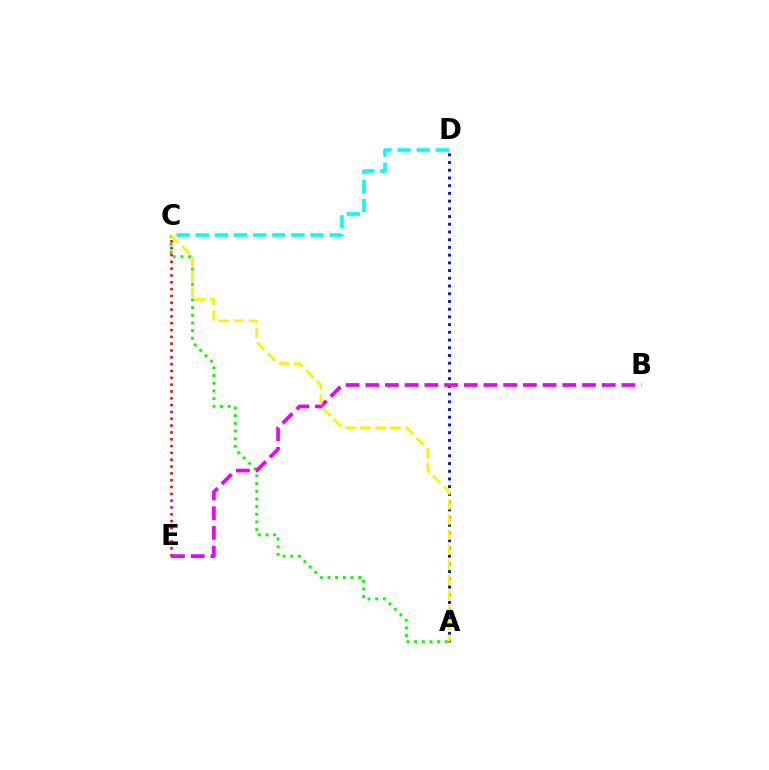{('A', 'C'): [{'color': '#08ff00', 'line_style': 'dotted', 'thickness': 2.09}, {'color': '#fcf500', 'line_style': 'dashed', 'thickness': 2.05}], ('C', 'E'): [{'color': '#ff0000', 'line_style': 'dotted', 'thickness': 1.85}], ('C', 'D'): [{'color': '#00fff6', 'line_style': 'dashed', 'thickness': 2.6}], ('A', 'D'): [{'color': '#0010ff', 'line_style': 'dotted', 'thickness': 2.1}], ('B', 'E'): [{'color': '#ee00ff', 'line_style': 'dashed', 'thickness': 2.68}]}